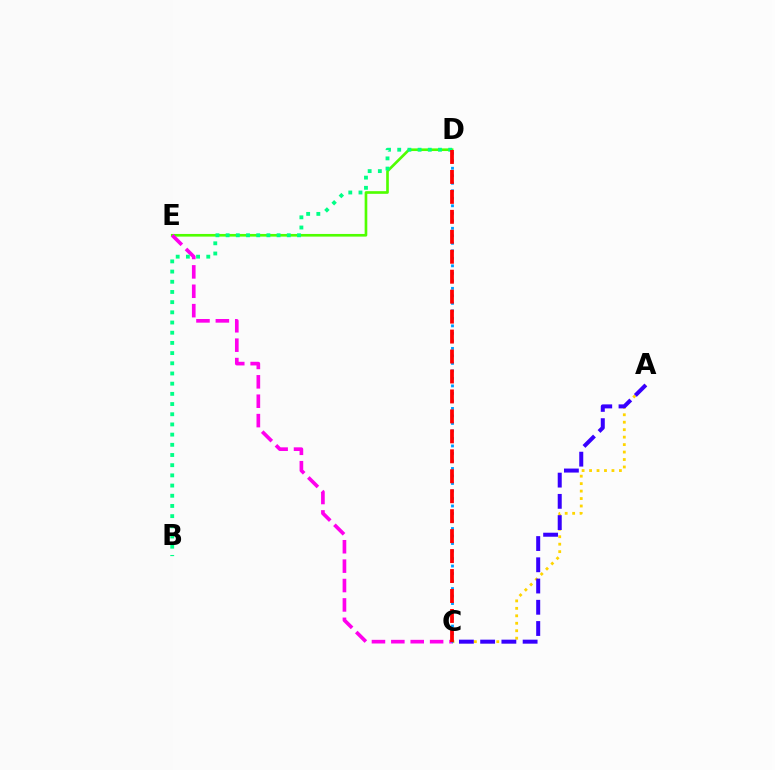{('A', 'C'): [{'color': '#ffd500', 'line_style': 'dotted', 'thickness': 2.03}, {'color': '#3700ff', 'line_style': 'dashed', 'thickness': 2.89}], ('D', 'E'): [{'color': '#4fff00', 'line_style': 'solid', 'thickness': 1.91}], ('C', 'E'): [{'color': '#ff00ed', 'line_style': 'dashed', 'thickness': 2.63}], ('B', 'D'): [{'color': '#00ff86', 'line_style': 'dotted', 'thickness': 2.77}], ('C', 'D'): [{'color': '#009eff', 'line_style': 'dotted', 'thickness': 2.04}, {'color': '#ff0000', 'line_style': 'dashed', 'thickness': 2.71}]}